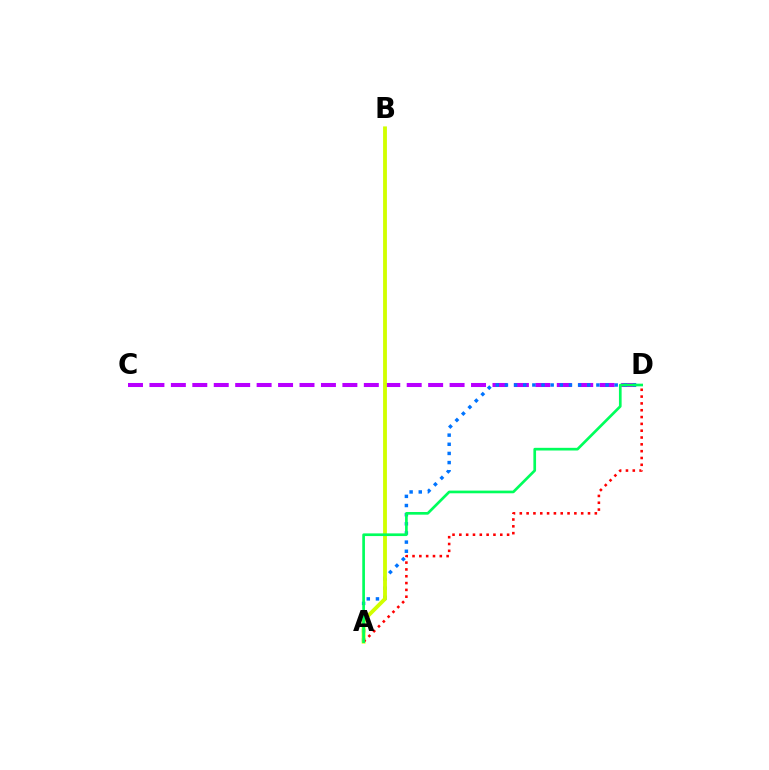{('C', 'D'): [{'color': '#b900ff', 'line_style': 'dashed', 'thickness': 2.91}], ('A', 'D'): [{'color': '#0074ff', 'line_style': 'dotted', 'thickness': 2.49}, {'color': '#ff0000', 'line_style': 'dotted', 'thickness': 1.85}, {'color': '#00ff5c', 'line_style': 'solid', 'thickness': 1.93}], ('A', 'B'): [{'color': '#d1ff00', 'line_style': 'solid', 'thickness': 2.76}]}